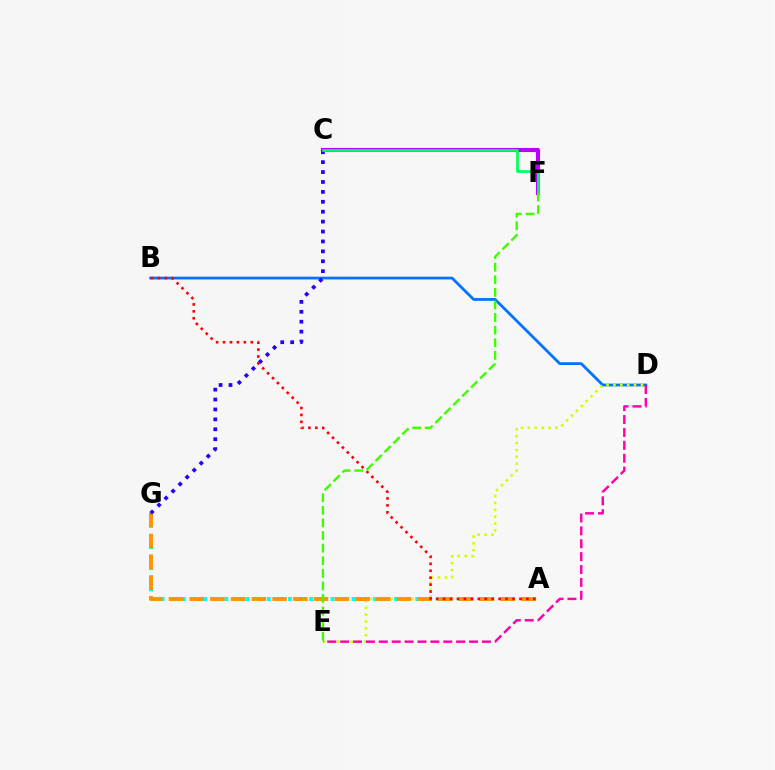{('B', 'D'): [{'color': '#0074ff', 'line_style': 'solid', 'thickness': 2.0}], ('A', 'G'): [{'color': '#00fff6', 'line_style': 'dotted', 'thickness': 2.88}, {'color': '#ff9400', 'line_style': 'dashed', 'thickness': 2.82}], ('D', 'E'): [{'color': '#d1ff00', 'line_style': 'dotted', 'thickness': 1.87}, {'color': '#ff00ac', 'line_style': 'dashed', 'thickness': 1.75}], ('C', 'F'): [{'color': '#b900ff', 'line_style': 'solid', 'thickness': 2.95}, {'color': '#00ff5c', 'line_style': 'solid', 'thickness': 1.96}], ('C', 'G'): [{'color': '#2500ff', 'line_style': 'dotted', 'thickness': 2.69}], ('A', 'B'): [{'color': '#ff0000', 'line_style': 'dotted', 'thickness': 1.89}], ('E', 'F'): [{'color': '#3dff00', 'line_style': 'dashed', 'thickness': 1.71}]}